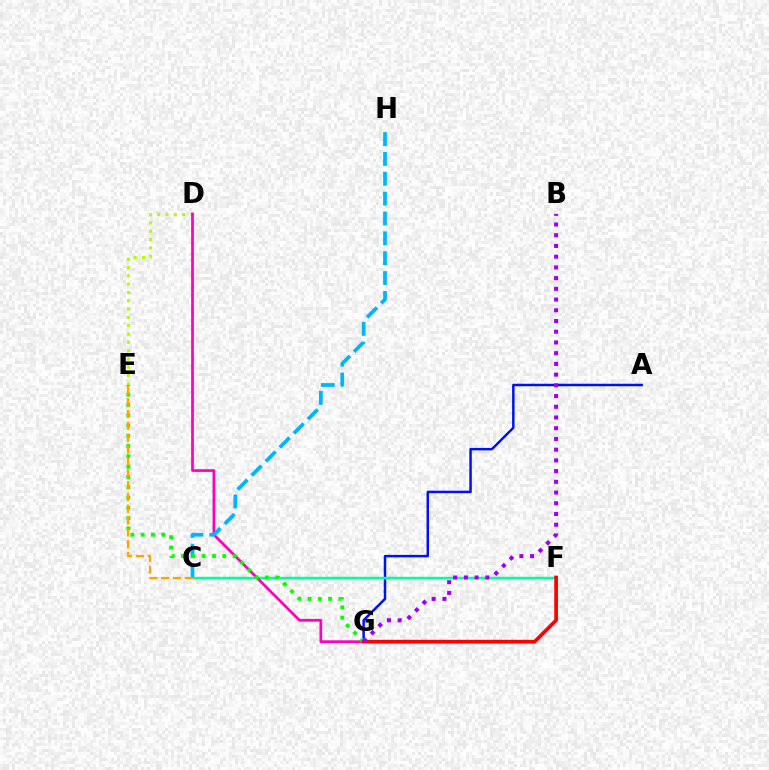{('D', 'E'): [{'color': '#b3ff00', 'line_style': 'dotted', 'thickness': 2.26}], ('A', 'G'): [{'color': '#0010ff', 'line_style': 'solid', 'thickness': 1.79}], ('C', 'F'): [{'color': '#00ff9d', 'line_style': 'solid', 'thickness': 1.75}], ('D', 'G'): [{'color': '#ff00bd', 'line_style': 'solid', 'thickness': 1.96}], ('C', 'H'): [{'color': '#00b5ff', 'line_style': 'dashed', 'thickness': 2.7}], ('E', 'G'): [{'color': '#08ff00', 'line_style': 'dotted', 'thickness': 2.8}], ('F', 'G'): [{'color': '#ff0000', 'line_style': 'solid', 'thickness': 2.66}], ('C', 'E'): [{'color': '#ffa500', 'line_style': 'dashed', 'thickness': 1.61}], ('B', 'G'): [{'color': '#9b00ff', 'line_style': 'dotted', 'thickness': 2.91}]}